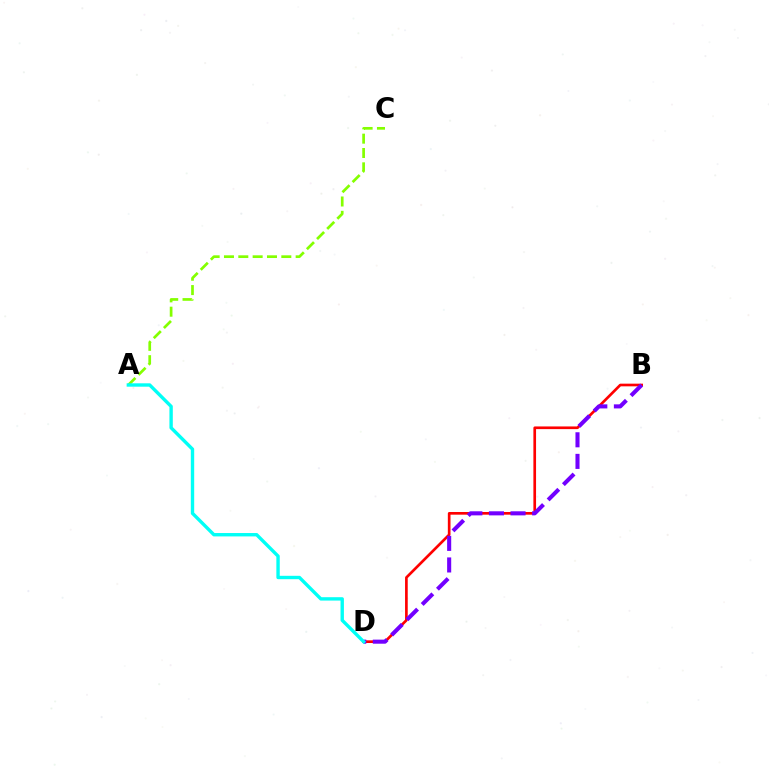{('A', 'C'): [{'color': '#84ff00', 'line_style': 'dashed', 'thickness': 1.95}], ('B', 'D'): [{'color': '#ff0000', 'line_style': 'solid', 'thickness': 1.92}, {'color': '#7200ff', 'line_style': 'dashed', 'thickness': 2.93}], ('A', 'D'): [{'color': '#00fff6', 'line_style': 'solid', 'thickness': 2.43}]}